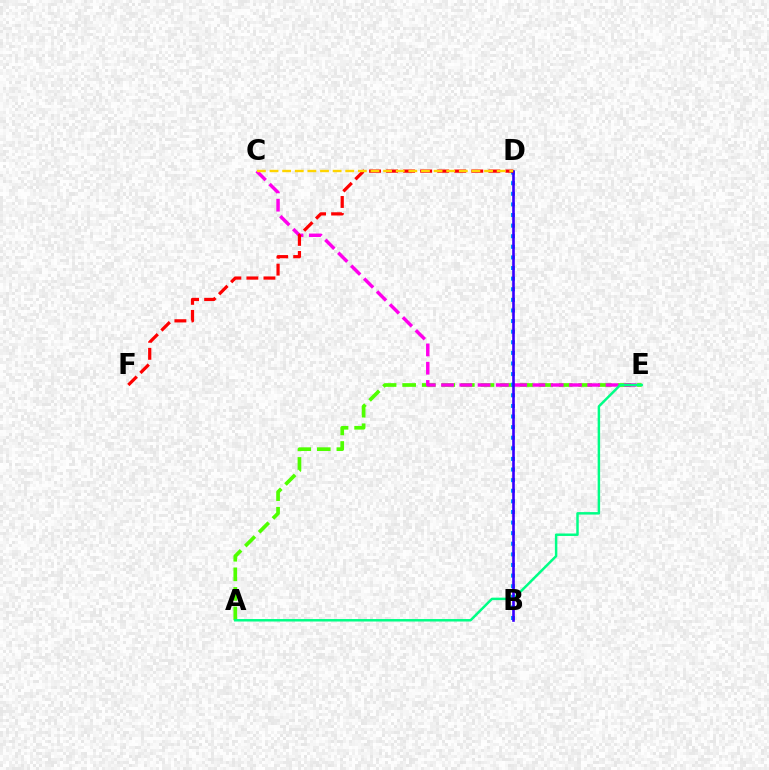{('A', 'E'): [{'color': '#4fff00', 'line_style': 'dashed', 'thickness': 2.66}, {'color': '#00ff86', 'line_style': 'solid', 'thickness': 1.78}], ('B', 'D'): [{'color': '#009eff', 'line_style': 'dotted', 'thickness': 2.88}, {'color': '#3700ff', 'line_style': 'solid', 'thickness': 1.89}], ('C', 'E'): [{'color': '#ff00ed', 'line_style': 'dashed', 'thickness': 2.48}], ('D', 'F'): [{'color': '#ff0000', 'line_style': 'dashed', 'thickness': 2.32}], ('C', 'D'): [{'color': '#ffd500', 'line_style': 'dashed', 'thickness': 1.71}]}